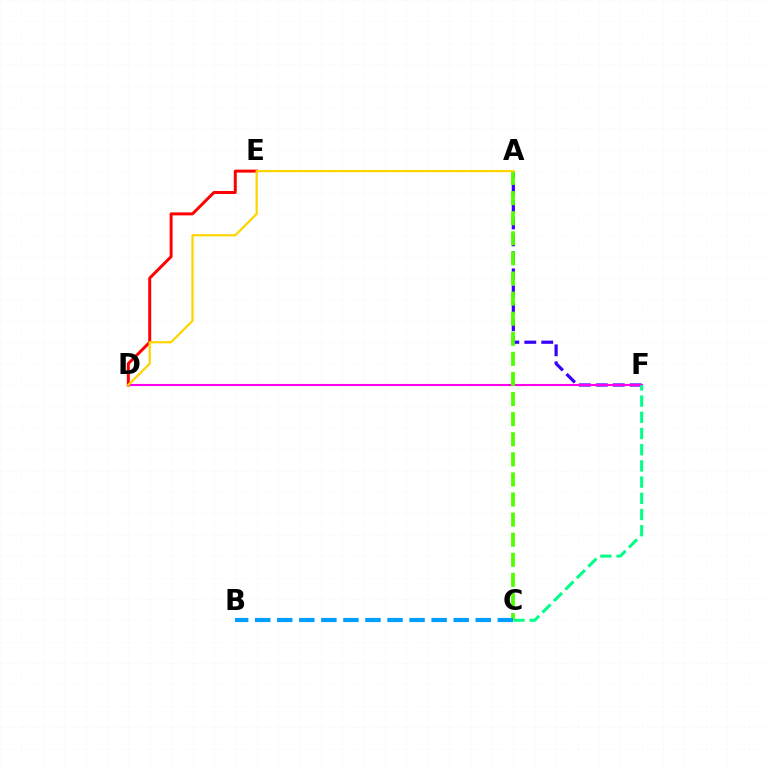{('A', 'F'): [{'color': '#3700ff', 'line_style': 'dashed', 'thickness': 2.3}], ('D', 'F'): [{'color': '#ff00ed', 'line_style': 'solid', 'thickness': 1.51}], ('C', 'F'): [{'color': '#00ff86', 'line_style': 'dashed', 'thickness': 2.2}], ('A', 'C'): [{'color': '#4fff00', 'line_style': 'dashed', 'thickness': 2.73}], ('D', 'E'): [{'color': '#ff0000', 'line_style': 'solid', 'thickness': 2.14}], ('B', 'C'): [{'color': '#009eff', 'line_style': 'dashed', 'thickness': 3.0}], ('A', 'D'): [{'color': '#ffd500', 'line_style': 'solid', 'thickness': 1.61}]}